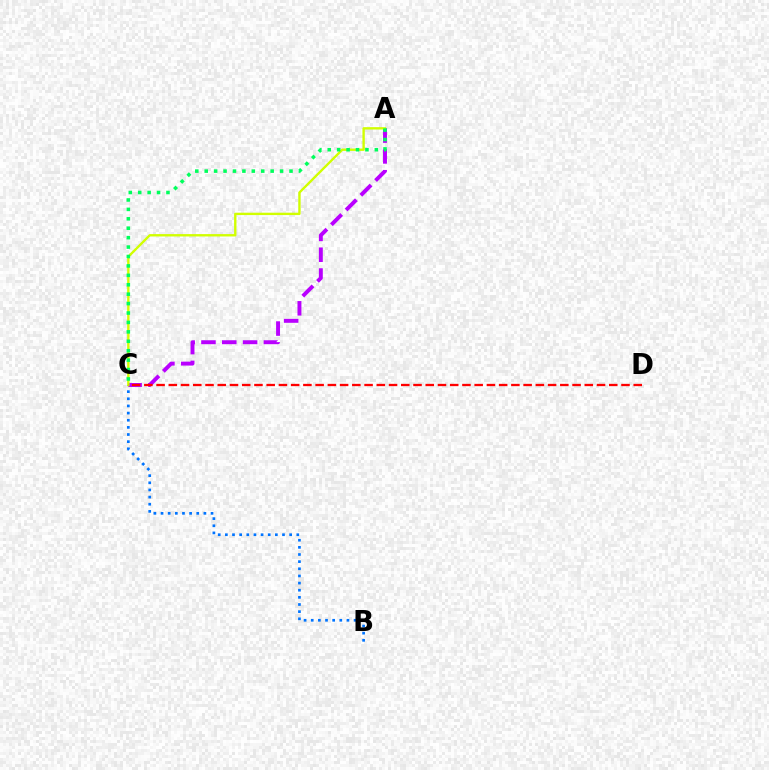{('A', 'C'): [{'color': '#b900ff', 'line_style': 'dashed', 'thickness': 2.83}, {'color': '#d1ff00', 'line_style': 'solid', 'thickness': 1.7}, {'color': '#00ff5c', 'line_style': 'dotted', 'thickness': 2.56}], ('B', 'C'): [{'color': '#0074ff', 'line_style': 'dotted', 'thickness': 1.94}], ('C', 'D'): [{'color': '#ff0000', 'line_style': 'dashed', 'thickness': 1.66}]}